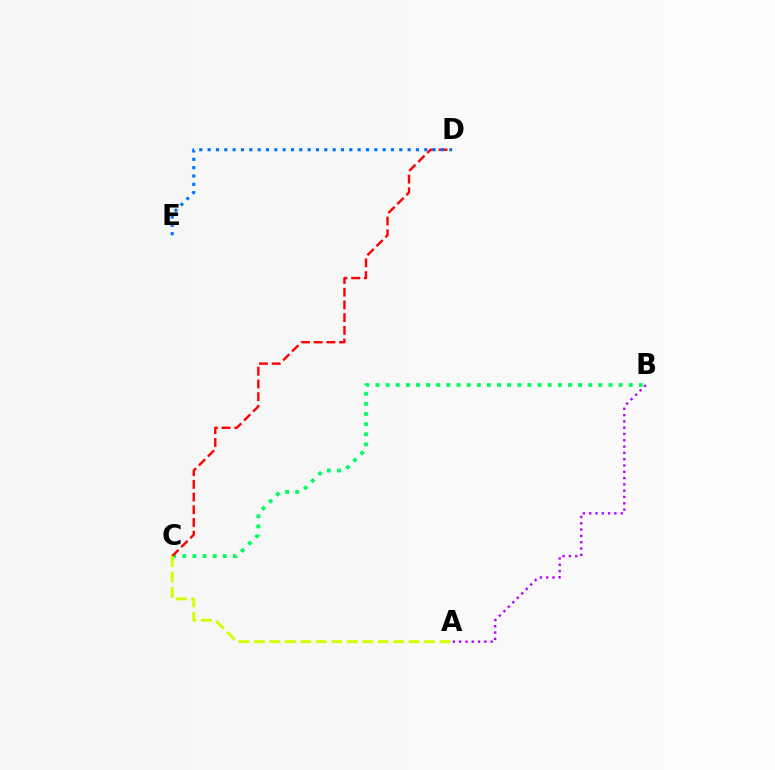{('B', 'C'): [{'color': '#00ff5c', 'line_style': 'dotted', 'thickness': 2.75}], ('C', 'D'): [{'color': '#ff0000', 'line_style': 'dashed', 'thickness': 1.73}], ('A', 'B'): [{'color': '#b900ff', 'line_style': 'dotted', 'thickness': 1.71}], ('A', 'C'): [{'color': '#d1ff00', 'line_style': 'dashed', 'thickness': 2.1}], ('D', 'E'): [{'color': '#0074ff', 'line_style': 'dotted', 'thickness': 2.26}]}